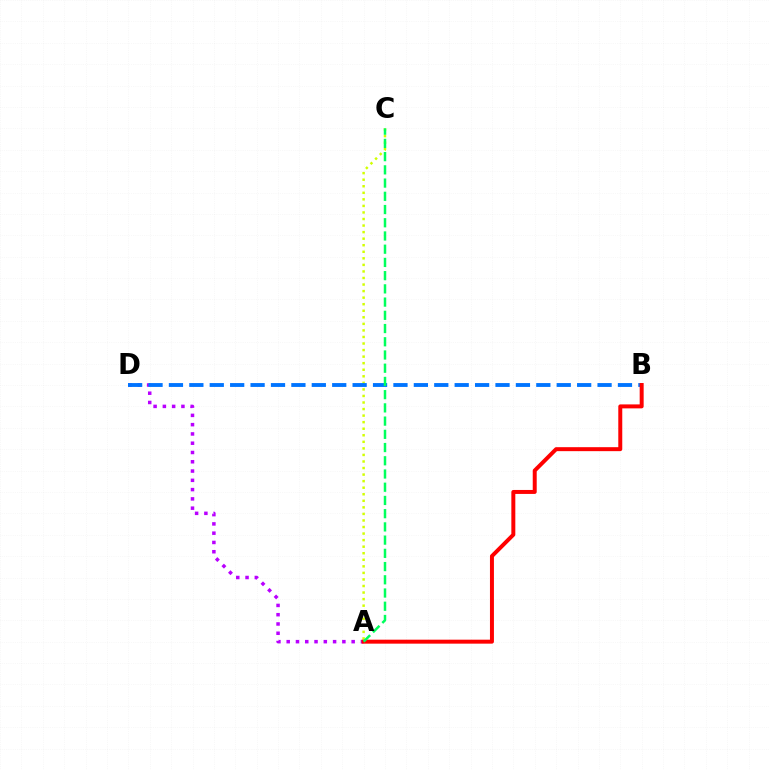{('A', 'D'): [{'color': '#b900ff', 'line_style': 'dotted', 'thickness': 2.52}], ('A', 'C'): [{'color': '#d1ff00', 'line_style': 'dotted', 'thickness': 1.78}, {'color': '#00ff5c', 'line_style': 'dashed', 'thickness': 1.8}], ('B', 'D'): [{'color': '#0074ff', 'line_style': 'dashed', 'thickness': 2.77}], ('A', 'B'): [{'color': '#ff0000', 'line_style': 'solid', 'thickness': 2.86}]}